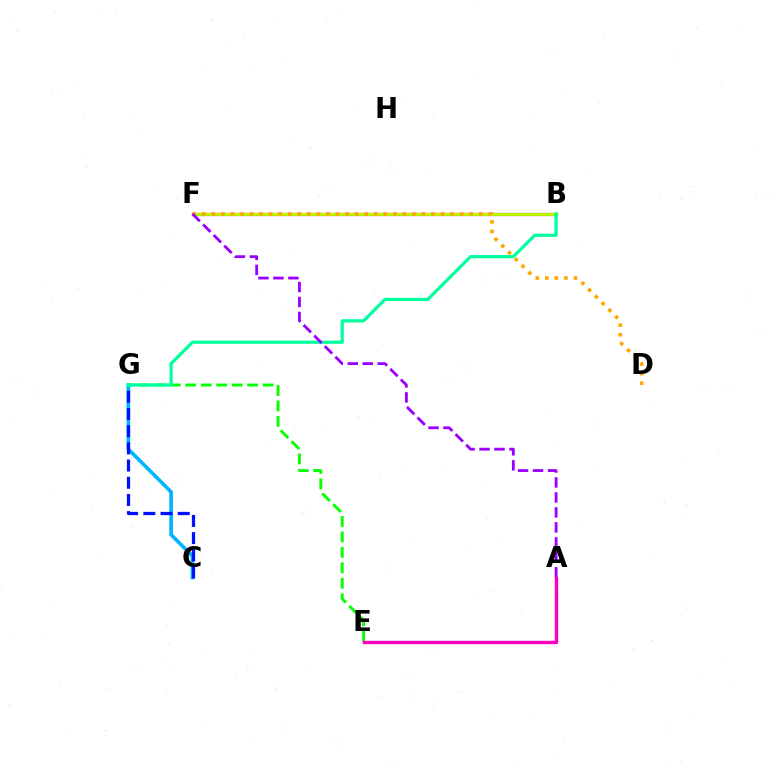{('B', 'F'): [{'color': '#ff0000', 'line_style': 'solid', 'thickness': 2.31}, {'color': '#b3ff00', 'line_style': 'solid', 'thickness': 2.05}], ('C', 'G'): [{'color': '#00b5ff', 'line_style': 'solid', 'thickness': 2.64}, {'color': '#0010ff', 'line_style': 'dashed', 'thickness': 2.34}], ('E', 'G'): [{'color': '#08ff00', 'line_style': 'dashed', 'thickness': 2.1}], ('B', 'G'): [{'color': '#00ff9d', 'line_style': 'solid', 'thickness': 2.32}], ('D', 'F'): [{'color': '#ffa500', 'line_style': 'dotted', 'thickness': 2.6}], ('A', 'F'): [{'color': '#9b00ff', 'line_style': 'dashed', 'thickness': 2.03}], ('A', 'E'): [{'color': '#ff00bd', 'line_style': 'solid', 'thickness': 2.43}]}